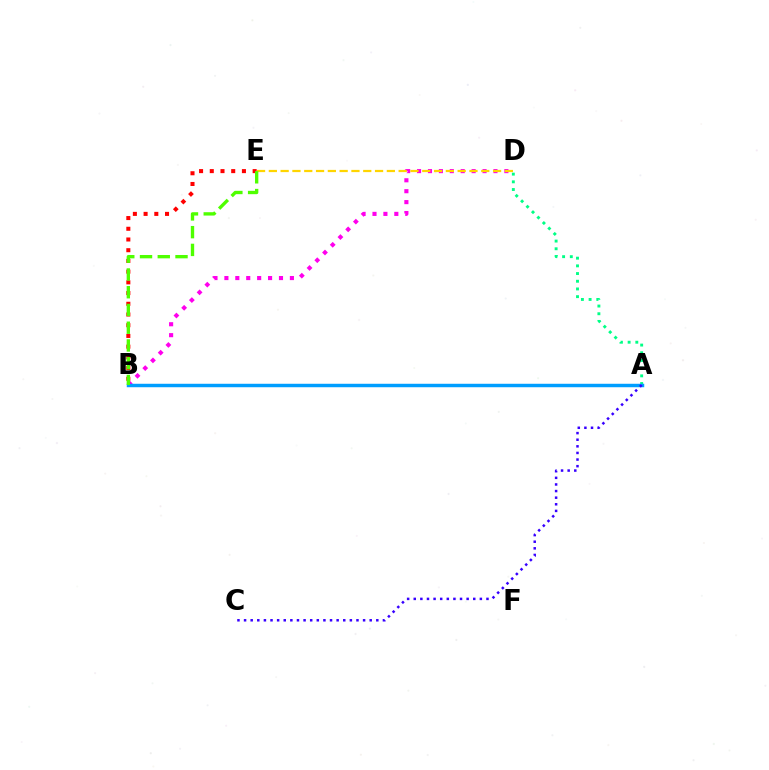{('A', 'D'): [{'color': '#00ff86', 'line_style': 'dotted', 'thickness': 2.09}], ('B', 'D'): [{'color': '#ff00ed', 'line_style': 'dotted', 'thickness': 2.97}], ('B', 'E'): [{'color': '#ff0000', 'line_style': 'dotted', 'thickness': 2.91}, {'color': '#4fff00', 'line_style': 'dashed', 'thickness': 2.41}], ('D', 'E'): [{'color': '#ffd500', 'line_style': 'dashed', 'thickness': 1.6}], ('A', 'B'): [{'color': '#009eff', 'line_style': 'solid', 'thickness': 2.49}], ('A', 'C'): [{'color': '#3700ff', 'line_style': 'dotted', 'thickness': 1.8}]}